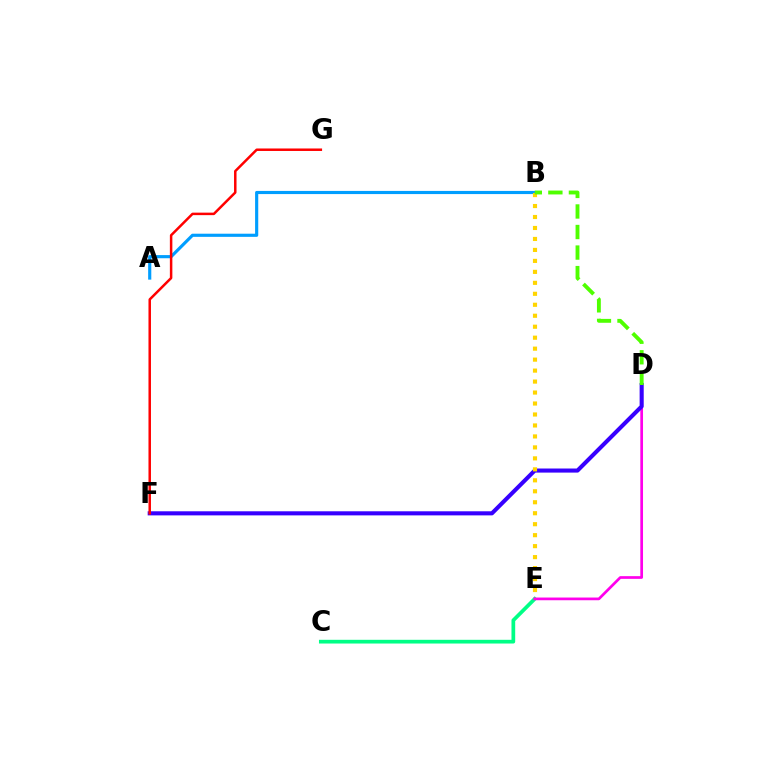{('C', 'E'): [{'color': '#00ff86', 'line_style': 'solid', 'thickness': 2.68}], ('A', 'B'): [{'color': '#009eff', 'line_style': 'solid', 'thickness': 2.27}], ('D', 'E'): [{'color': '#ff00ed', 'line_style': 'solid', 'thickness': 1.95}], ('D', 'F'): [{'color': '#3700ff', 'line_style': 'solid', 'thickness': 2.94}], ('B', 'E'): [{'color': '#ffd500', 'line_style': 'dotted', 'thickness': 2.98}], ('B', 'D'): [{'color': '#4fff00', 'line_style': 'dashed', 'thickness': 2.79}], ('F', 'G'): [{'color': '#ff0000', 'line_style': 'solid', 'thickness': 1.8}]}